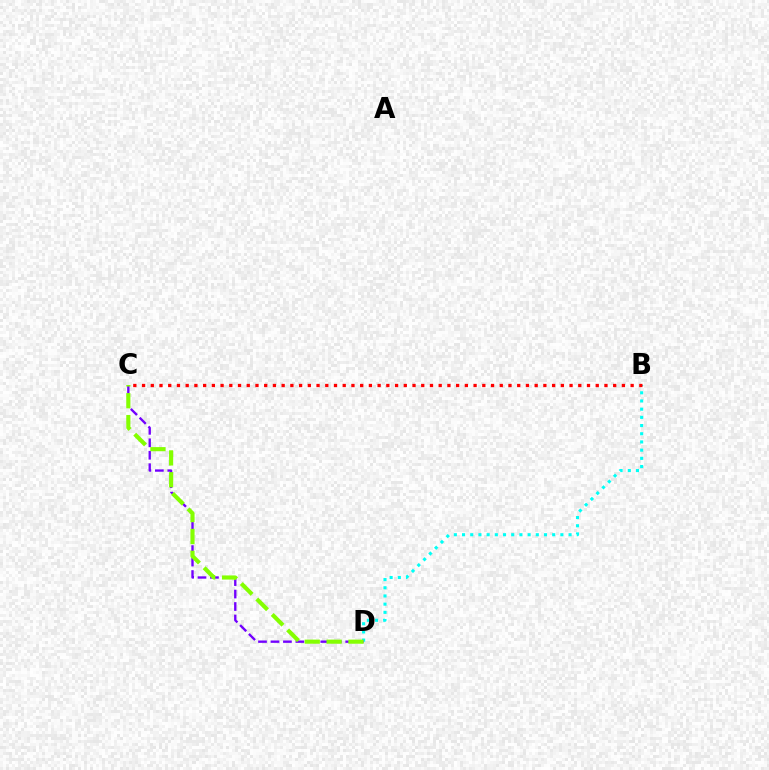{('B', 'D'): [{'color': '#00fff6', 'line_style': 'dotted', 'thickness': 2.23}], ('C', 'D'): [{'color': '#7200ff', 'line_style': 'dashed', 'thickness': 1.69}, {'color': '#84ff00', 'line_style': 'dashed', 'thickness': 2.97}], ('B', 'C'): [{'color': '#ff0000', 'line_style': 'dotted', 'thickness': 2.37}]}